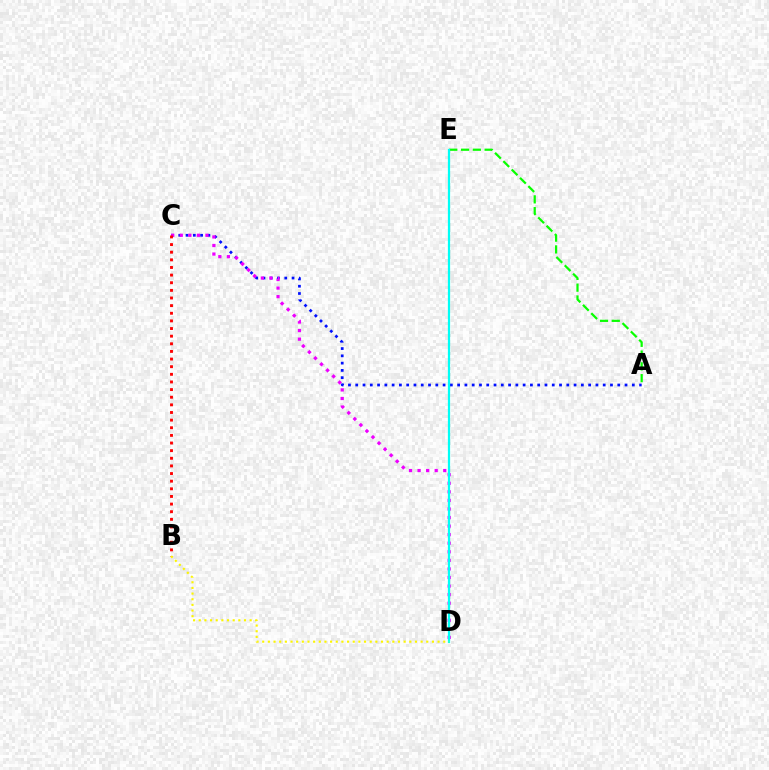{('A', 'E'): [{'color': '#08ff00', 'line_style': 'dashed', 'thickness': 1.6}], ('A', 'C'): [{'color': '#0010ff', 'line_style': 'dotted', 'thickness': 1.98}], ('C', 'D'): [{'color': '#ee00ff', 'line_style': 'dotted', 'thickness': 2.33}], ('B', 'C'): [{'color': '#ff0000', 'line_style': 'dotted', 'thickness': 2.07}], ('D', 'E'): [{'color': '#00fff6', 'line_style': 'solid', 'thickness': 1.61}], ('B', 'D'): [{'color': '#fcf500', 'line_style': 'dotted', 'thickness': 1.54}]}